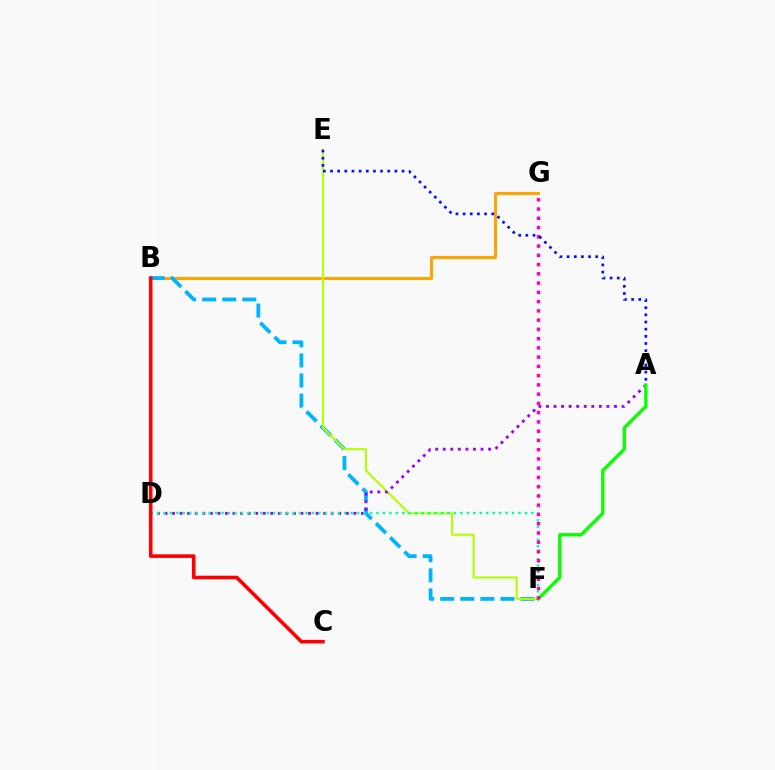{('B', 'G'): [{'color': '#ffa500', 'line_style': 'solid', 'thickness': 2.18}], ('B', 'F'): [{'color': '#00b5ff', 'line_style': 'dashed', 'thickness': 2.73}], ('E', 'F'): [{'color': '#b3ff00', 'line_style': 'solid', 'thickness': 1.51}], ('A', 'D'): [{'color': '#9b00ff', 'line_style': 'dotted', 'thickness': 2.05}], ('A', 'F'): [{'color': '#08ff00', 'line_style': 'solid', 'thickness': 2.4}], ('D', 'F'): [{'color': '#00ff9d', 'line_style': 'dotted', 'thickness': 1.75}], ('F', 'G'): [{'color': '#ff00bd', 'line_style': 'dotted', 'thickness': 2.51}], ('B', 'C'): [{'color': '#ff0000', 'line_style': 'solid', 'thickness': 2.58}], ('A', 'E'): [{'color': '#0010ff', 'line_style': 'dotted', 'thickness': 1.94}]}